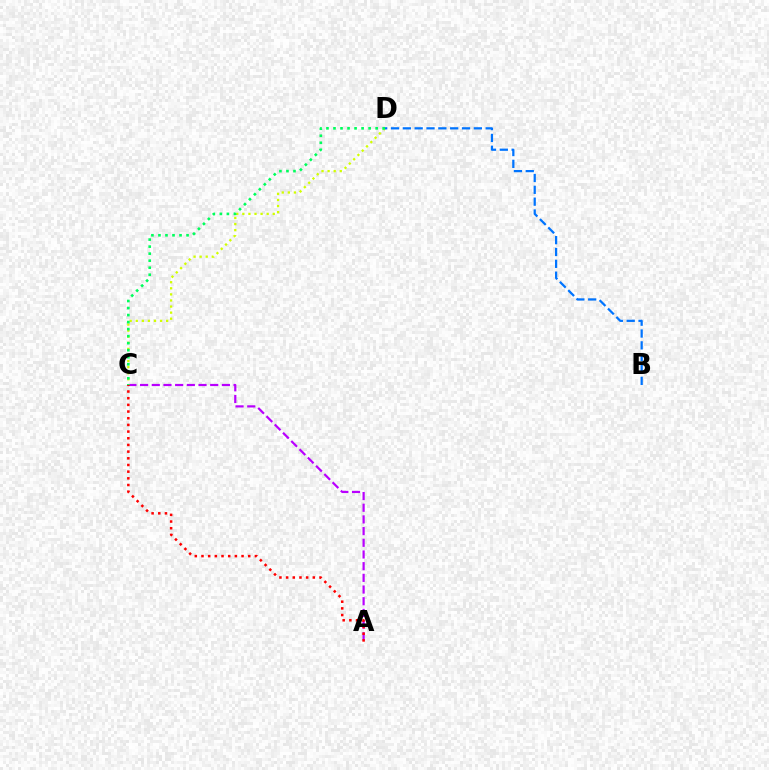{('A', 'C'): [{'color': '#b900ff', 'line_style': 'dashed', 'thickness': 1.59}, {'color': '#ff0000', 'line_style': 'dotted', 'thickness': 1.81}], ('C', 'D'): [{'color': '#d1ff00', 'line_style': 'dotted', 'thickness': 1.65}, {'color': '#00ff5c', 'line_style': 'dotted', 'thickness': 1.91}], ('B', 'D'): [{'color': '#0074ff', 'line_style': 'dashed', 'thickness': 1.61}]}